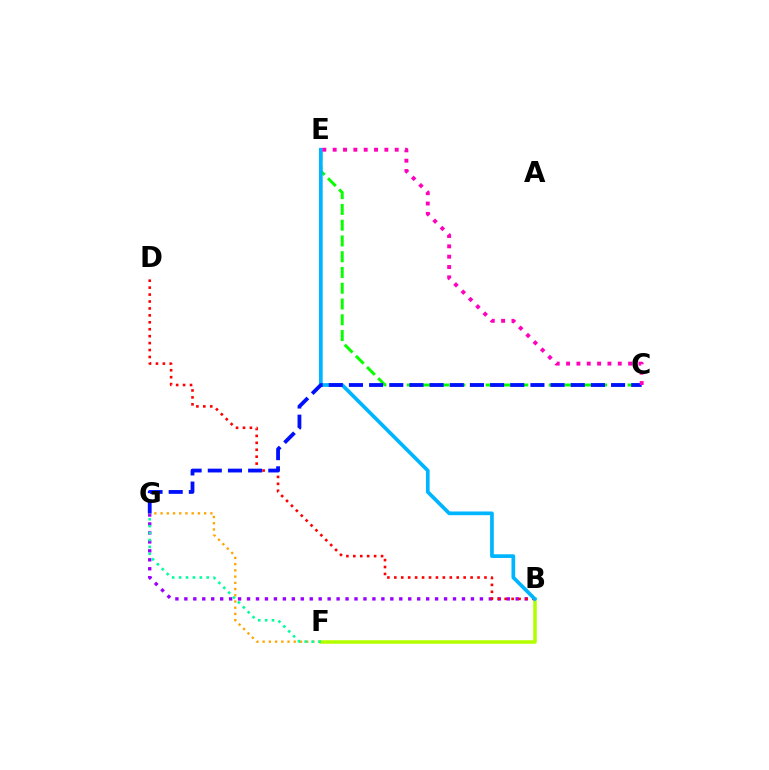{('B', 'G'): [{'color': '#9b00ff', 'line_style': 'dotted', 'thickness': 2.43}], ('F', 'G'): [{'color': '#ffa500', 'line_style': 'dotted', 'thickness': 1.69}, {'color': '#00ff9d', 'line_style': 'dotted', 'thickness': 1.88}], ('B', 'F'): [{'color': '#b3ff00', 'line_style': 'solid', 'thickness': 2.54}], ('B', 'D'): [{'color': '#ff0000', 'line_style': 'dotted', 'thickness': 1.88}], ('C', 'E'): [{'color': '#08ff00', 'line_style': 'dashed', 'thickness': 2.14}, {'color': '#ff00bd', 'line_style': 'dotted', 'thickness': 2.81}], ('B', 'E'): [{'color': '#00b5ff', 'line_style': 'solid', 'thickness': 2.67}], ('C', 'G'): [{'color': '#0010ff', 'line_style': 'dashed', 'thickness': 2.74}]}